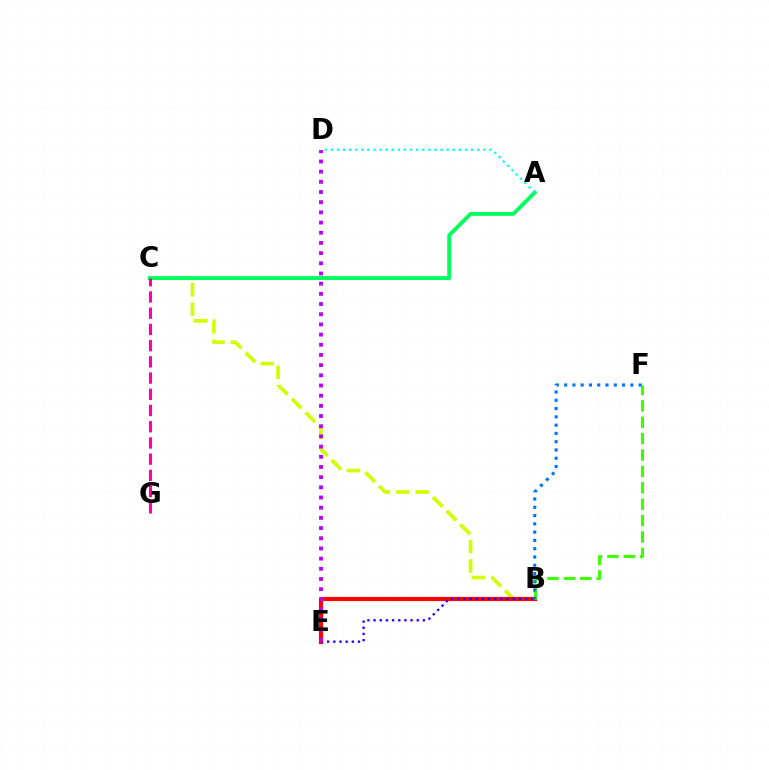{('B', 'C'): [{'color': '#d1ff00', 'line_style': 'dashed', 'thickness': 2.64}], ('B', 'E'): [{'color': '#ff9400', 'line_style': 'solid', 'thickness': 1.85}, {'color': '#ff0000', 'line_style': 'solid', 'thickness': 2.99}, {'color': '#2500ff', 'line_style': 'dotted', 'thickness': 1.68}], ('A', 'C'): [{'color': '#00ff5c', 'line_style': 'solid', 'thickness': 2.79}], ('C', 'G'): [{'color': '#ff00ac', 'line_style': 'dashed', 'thickness': 2.2}], ('B', 'F'): [{'color': '#3dff00', 'line_style': 'dashed', 'thickness': 2.23}, {'color': '#0074ff', 'line_style': 'dotted', 'thickness': 2.25}], ('D', 'E'): [{'color': '#b900ff', 'line_style': 'dotted', 'thickness': 2.77}], ('A', 'D'): [{'color': '#00fff6', 'line_style': 'dotted', 'thickness': 1.66}]}